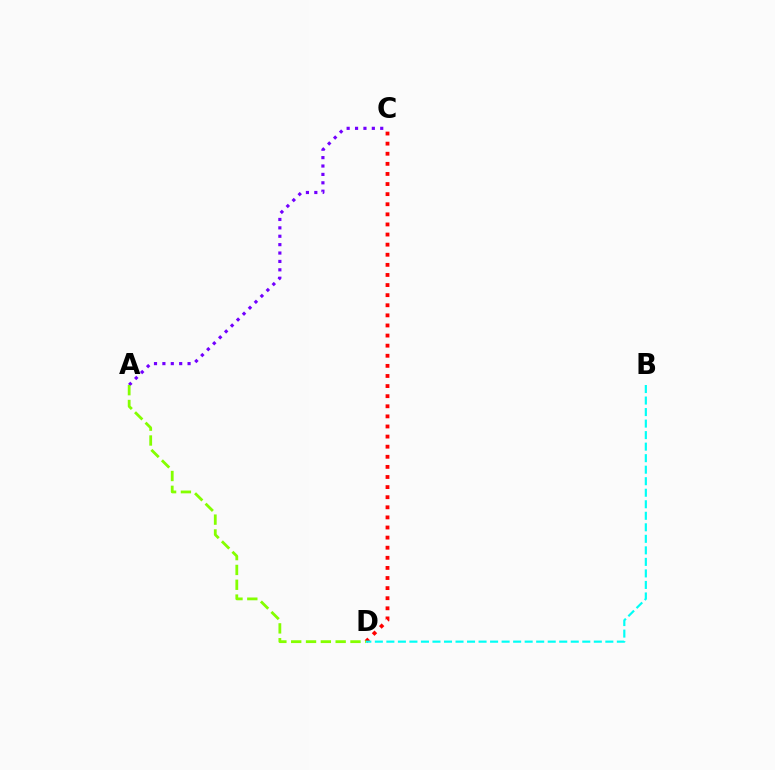{('A', 'C'): [{'color': '#7200ff', 'line_style': 'dotted', 'thickness': 2.28}], ('C', 'D'): [{'color': '#ff0000', 'line_style': 'dotted', 'thickness': 2.74}], ('B', 'D'): [{'color': '#00fff6', 'line_style': 'dashed', 'thickness': 1.57}], ('A', 'D'): [{'color': '#84ff00', 'line_style': 'dashed', 'thickness': 2.01}]}